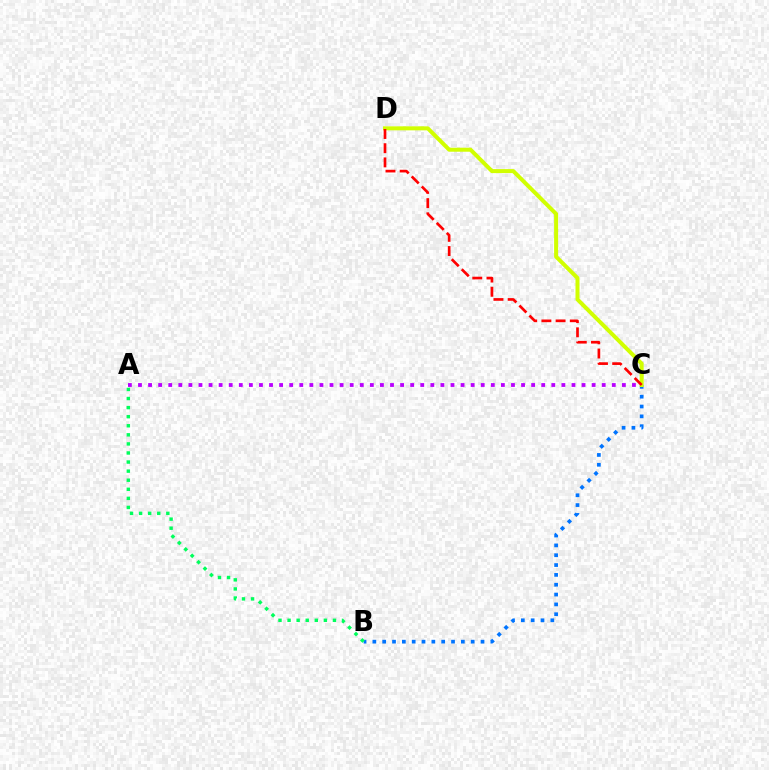{('B', 'C'): [{'color': '#0074ff', 'line_style': 'dotted', 'thickness': 2.67}], ('C', 'D'): [{'color': '#d1ff00', 'line_style': 'solid', 'thickness': 2.88}, {'color': '#ff0000', 'line_style': 'dashed', 'thickness': 1.93}], ('A', 'B'): [{'color': '#00ff5c', 'line_style': 'dotted', 'thickness': 2.47}], ('A', 'C'): [{'color': '#b900ff', 'line_style': 'dotted', 'thickness': 2.74}]}